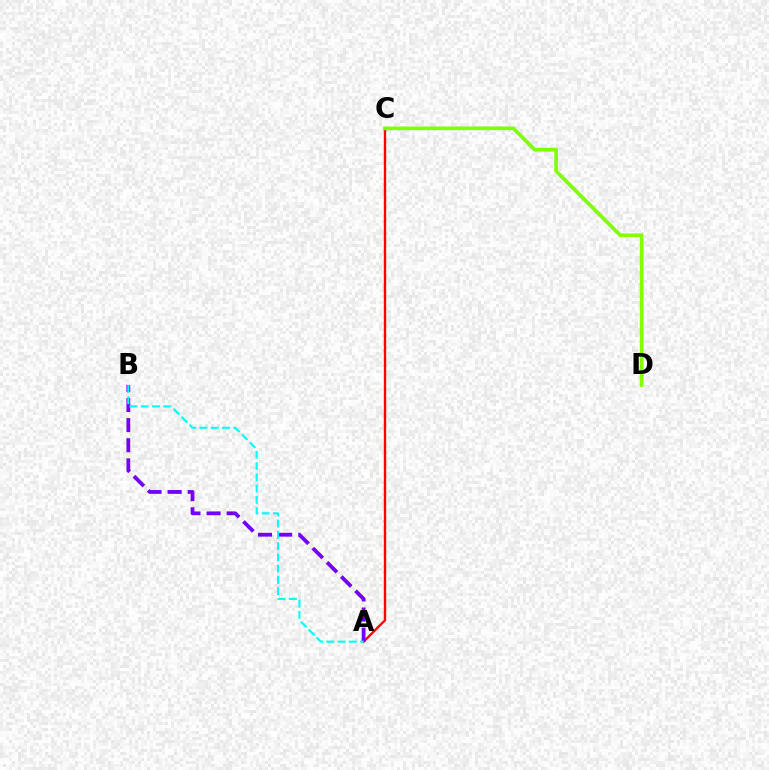{('A', 'C'): [{'color': '#ff0000', 'line_style': 'solid', 'thickness': 1.69}], ('A', 'B'): [{'color': '#7200ff', 'line_style': 'dashed', 'thickness': 2.73}, {'color': '#00fff6', 'line_style': 'dashed', 'thickness': 1.53}], ('C', 'D'): [{'color': '#84ff00', 'line_style': 'solid', 'thickness': 2.67}]}